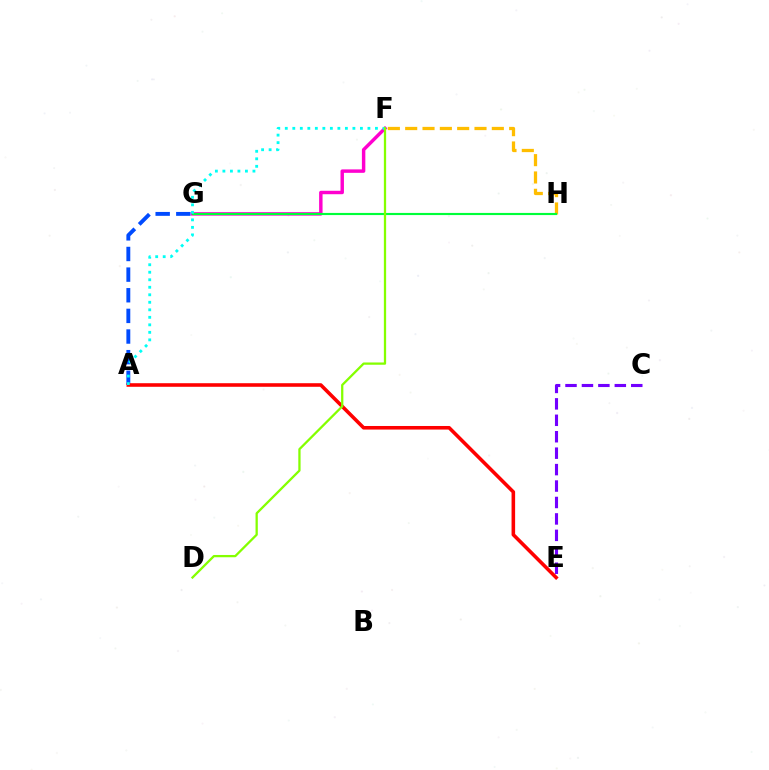{('C', 'E'): [{'color': '#7200ff', 'line_style': 'dashed', 'thickness': 2.23}], ('F', 'G'): [{'color': '#ff00cf', 'line_style': 'solid', 'thickness': 2.48}], ('F', 'H'): [{'color': '#ffbd00', 'line_style': 'dashed', 'thickness': 2.35}], ('A', 'G'): [{'color': '#004bff', 'line_style': 'dashed', 'thickness': 2.8}], ('G', 'H'): [{'color': '#00ff39', 'line_style': 'solid', 'thickness': 1.55}], ('A', 'E'): [{'color': '#ff0000', 'line_style': 'solid', 'thickness': 2.57}], ('A', 'F'): [{'color': '#00fff6', 'line_style': 'dotted', 'thickness': 2.04}], ('D', 'F'): [{'color': '#84ff00', 'line_style': 'solid', 'thickness': 1.64}]}